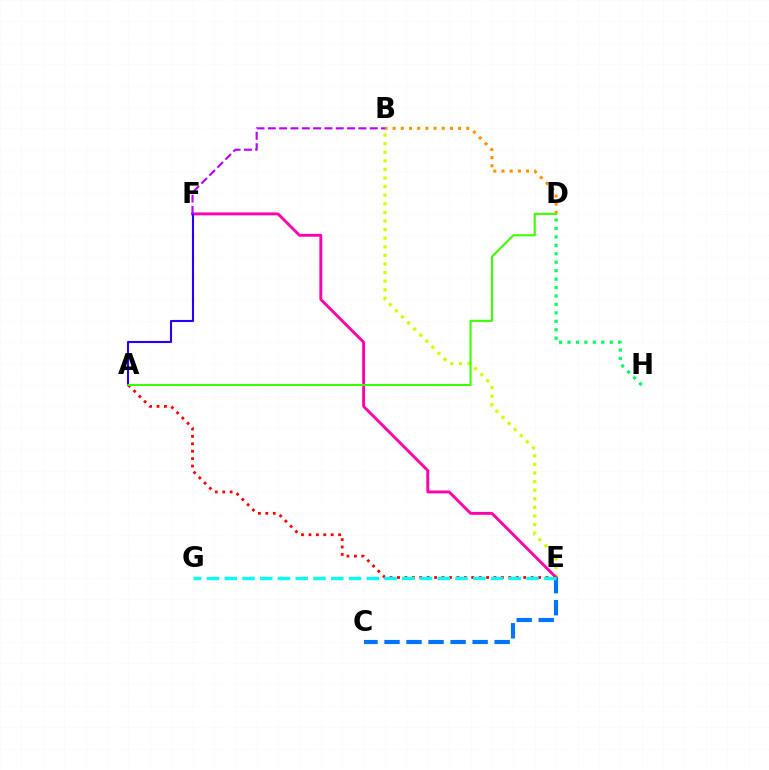{('D', 'H'): [{'color': '#00ff5c', 'line_style': 'dotted', 'thickness': 2.29}], ('B', 'E'): [{'color': '#d1ff00', 'line_style': 'dotted', 'thickness': 2.33}], ('E', 'F'): [{'color': '#ff00ac', 'line_style': 'solid', 'thickness': 2.08}], ('B', 'D'): [{'color': '#ff9400', 'line_style': 'dotted', 'thickness': 2.22}], ('A', 'F'): [{'color': '#2500ff', 'line_style': 'solid', 'thickness': 1.52}], ('C', 'E'): [{'color': '#0074ff', 'line_style': 'dashed', 'thickness': 2.99}], ('A', 'E'): [{'color': '#ff0000', 'line_style': 'dotted', 'thickness': 2.02}], ('E', 'G'): [{'color': '#00fff6', 'line_style': 'dashed', 'thickness': 2.41}], ('B', 'F'): [{'color': '#b900ff', 'line_style': 'dashed', 'thickness': 1.54}], ('A', 'D'): [{'color': '#3dff00', 'line_style': 'solid', 'thickness': 1.51}]}